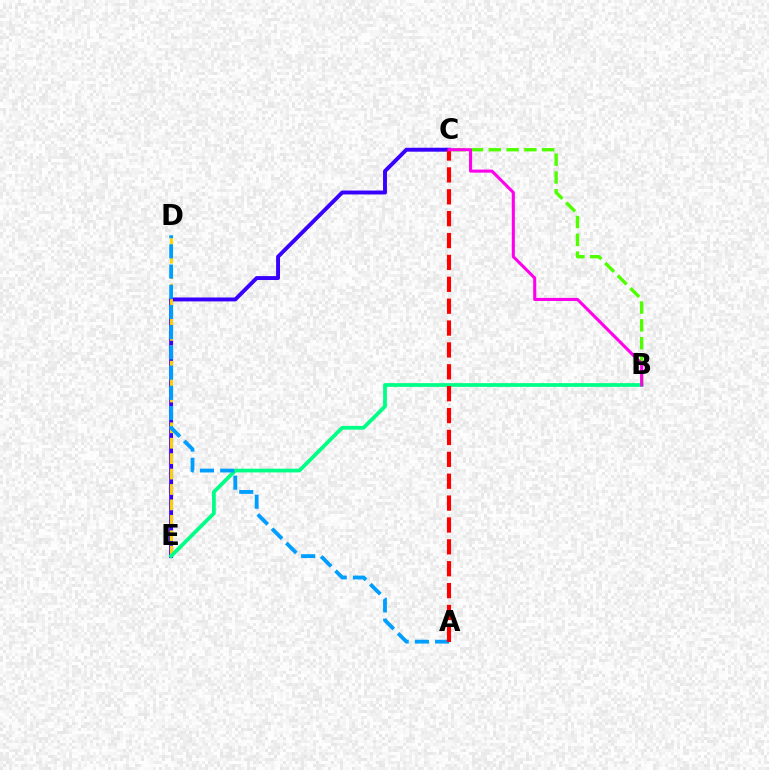{('C', 'E'): [{'color': '#3700ff', 'line_style': 'solid', 'thickness': 2.82}], ('B', 'C'): [{'color': '#4fff00', 'line_style': 'dashed', 'thickness': 2.42}, {'color': '#ff00ed', 'line_style': 'solid', 'thickness': 2.21}], ('D', 'E'): [{'color': '#ffd500', 'line_style': 'dashed', 'thickness': 2.09}], ('B', 'E'): [{'color': '#00ff86', 'line_style': 'solid', 'thickness': 2.7}], ('A', 'D'): [{'color': '#009eff', 'line_style': 'dashed', 'thickness': 2.75}], ('A', 'C'): [{'color': '#ff0000', 'line_style': 'dashed', 'thickness': 2.97}]}